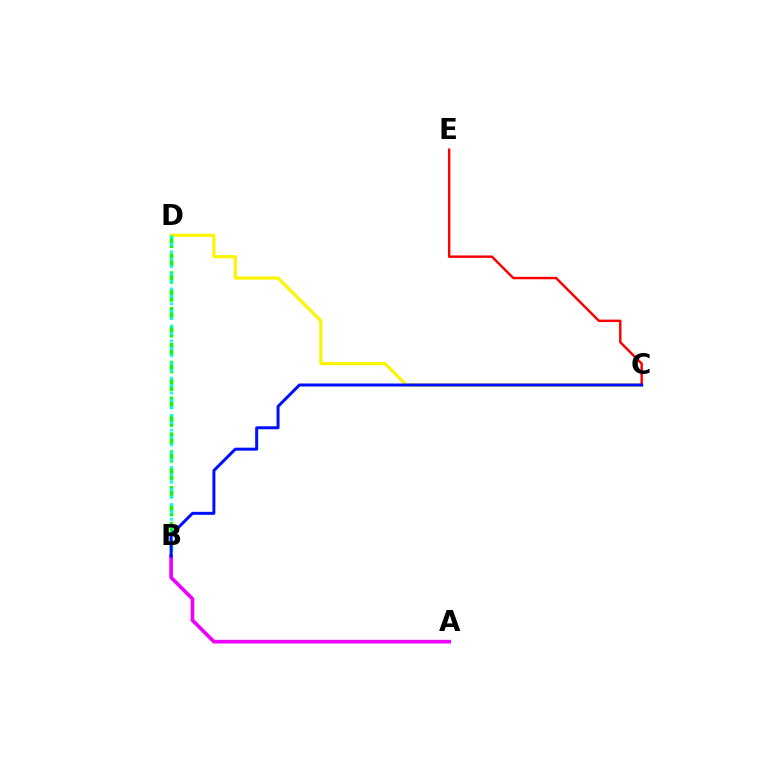{('C', 'D'): [{'color': '#fcf500', 'line_style': 'solid', 'thickness': 2.26}], ('B', 'D'): [{'color': '#08ff00', 'line_style': 'dashed', 'thickness': 2.43}, {'color': '#00fff6', 'line_style': 'dotted', 'thickness': 2.02}], ('A', 'B'): [{'color': '#ee00ff', 'line_style': 'solid', 'thickness': 2.64}], ('C', 'E'): [{'color': '#ff0000', 'line_style': 'solid', 'thickness': 1.76}], ('B', 'C'): [{'color': '#0010ff', 'line_style': 'solid', 'thickness': 2.16}]}